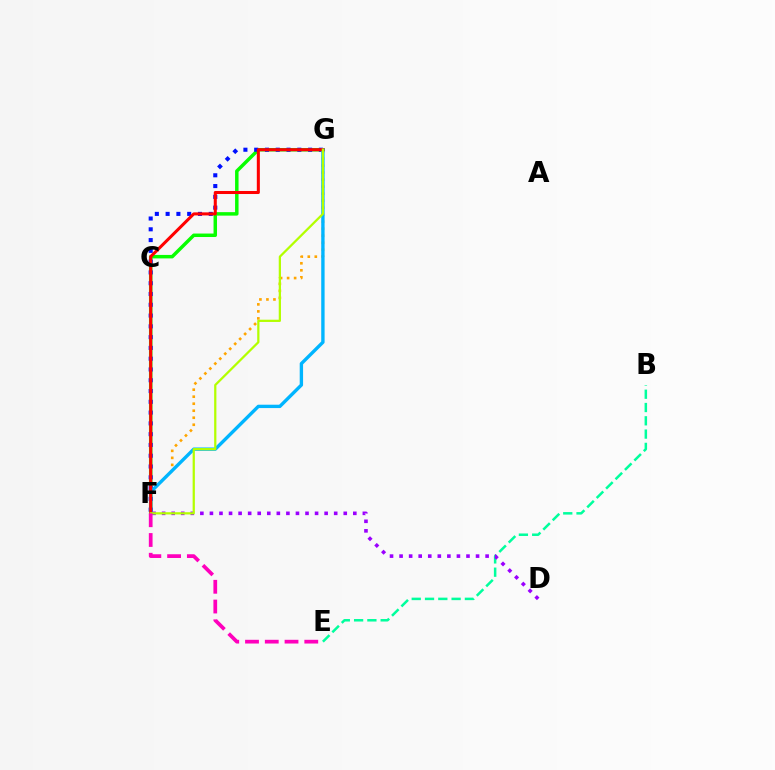{('F', 'G'): [{'color': '#08ff00', 'line_style': 'solid', 'thickness': 2.5}, {'color': '#0010ff', 'line_style': 'dotted', 'thickness': 2.93}, {'color': '#ffa500', 'line_style': 'dotted', 'thickness': 1.91}, {'color': '#00b5ff', 'line_style': 'solid', 'thickness': 2.43}, {'color': '#ff0000', 'line_style': 'solid', 'thickness': 2.19}, {'color': '#b3ff00', 'line_style': 'solid', 'thickness': 1.62}], ('B', 'E'): [{'color': '#00ff9d', 'line_style': 'dashed', 'thickness': 1.81}], ('D', 'F'): [{'color': '#9b00ff', 'line_style': 'dotted', 'thickness': 2.6}], ('E', 'F'): [{'color': '#ff00bd', 'line_style': 'dashed', 'thickness': 2.68}]}